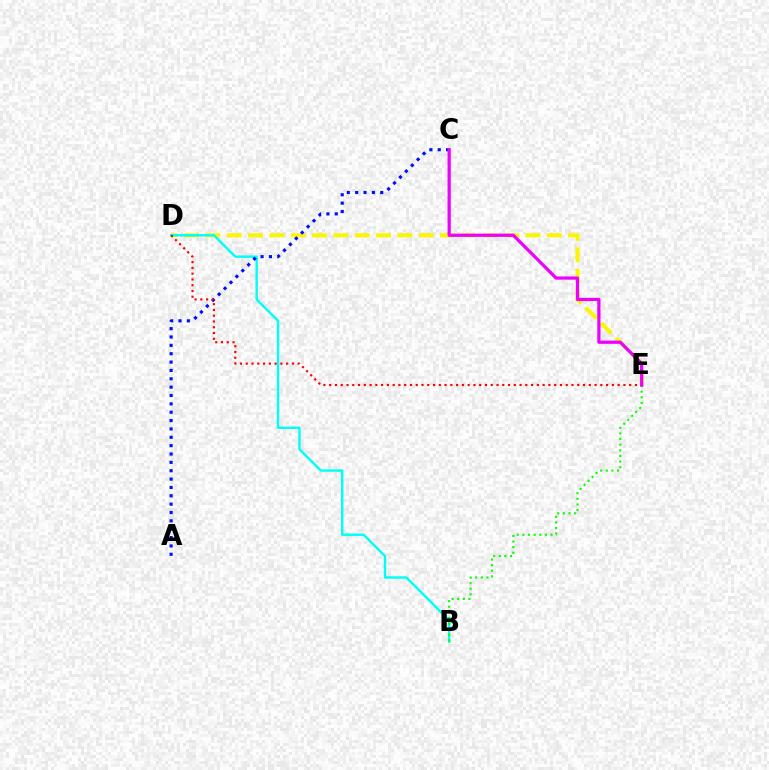{('D', 'E'): [{'color': '#fcf500', 'line_style': 'dashed', 'thickness': 2.9}, {'color': '#ff0000', 'line_style': 'dotted', 'thickness': 1.57}], ('B', 'D'): [{'color': '#00fff6', 'line_style': 'solid', 'thickness': 1.74}], ('A', 'C'): [{'color': '#0010ff', 'line_style': 'dotted', 'thickness': 2.27}], ('B', 'E'): [{'color': '#08ff00', 'line_style': 'dotted', 'thickness': 1.53}], ('C', 'E'): [{'color': '#ee00ff', 'line_style': 'solid', 'thickness': 2.32}]}